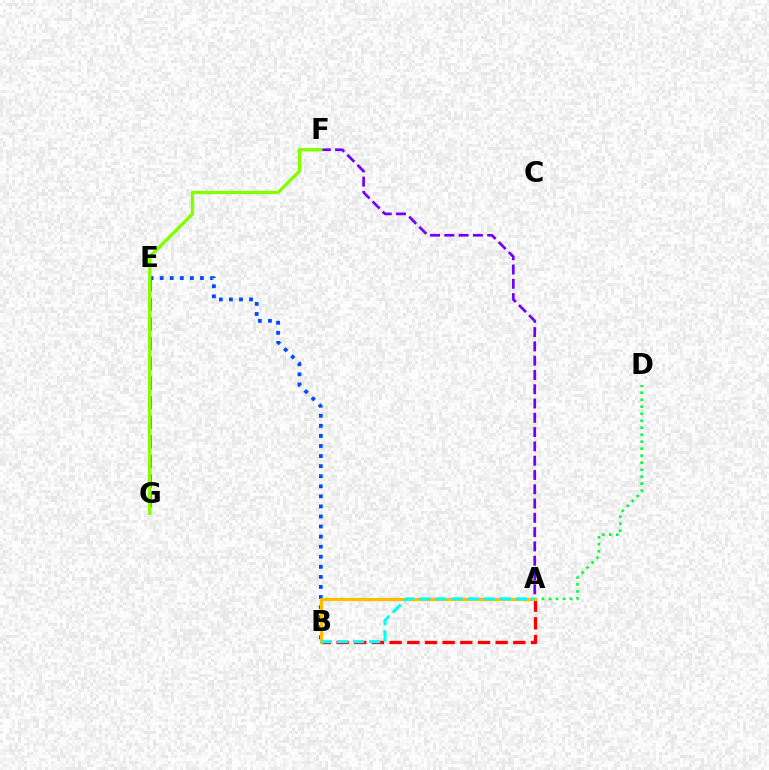{('E', 'G'): [{'color': '#ff00cf', 'line_style': 'dashed', 'thickness': 2.67}], ('A', 'D'): [{'color': '#00ff39', 'line_style': 'dotted', 'thickness': 1.9}], ('B', 'E'): [{'color': '#004bff', 'line_style': 'dotted', 'thickness': 2.74}], ('A', 'B'): [{'color': '#ff0000', 'line_style': 'dashed', 'thickness': 2.4}, {'color': '#ffbd00', 'line_style': 'solid', 'thickness': 2.31}, {'color': '#00fff6', 'line_style': 'dashed', 'thickness': 2.18}], ('A', 'F'): [{'color': '#7200ff', 'line_style': 'dashed', 'thickness': 1.94}], ('F', 'G'): [{'color': '#84ff00', 'line_style': 'solid', 'thickness': 2.4}]}